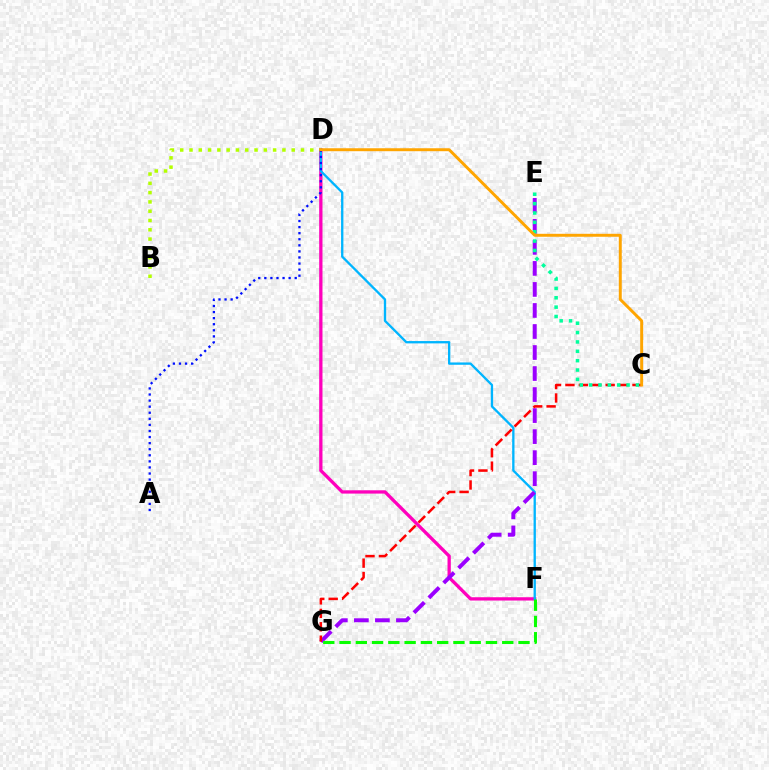{('D', 'F'): [{'color': '#ff00bd', 'line_style': 'solid', 'thickness': 2.37}, {'color': '#00b5ff', 'line_style': 'solid', 'thickness': 1.68}], ('E', 'G'): [{'color': '#9b00ff', 'line_style': 'dashed', 'thickness': 2.86}], ('B', 'D'): [{'color': '#b3ff00', 'line_style': 'dotted', 'thickness': 2.52}], ('A', 'D'): [{'color': '#0010ff', 'line_style': 'dotted', 'thickness': 1.65}], ('F', 'G'): [{'color': '#08ff00', 'line_style': 'dashed', 'thickness': 2.21}], ('C', 'G'): [{'color': '#ff0000', 'line_style': 'dashed', 'thickness': 1.82}], ('C', 'E'): [{'color': '#00ff9d', 'line_style': 'dotted', 'thickness': 2.54}], ('C', 'D'): [{'color': '#ffa500', 'line_style': 'solid', 'thickness': 2.12}]}